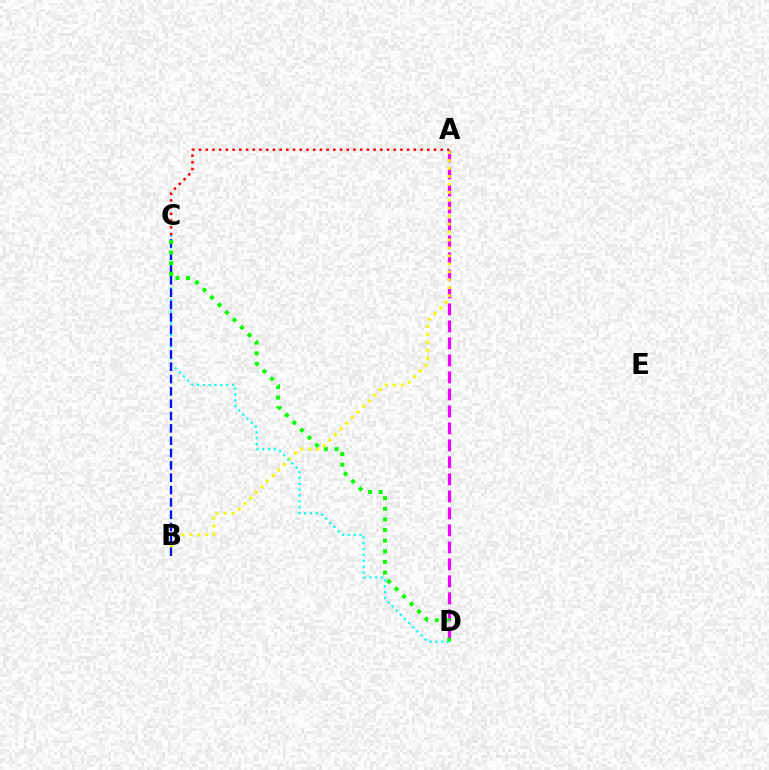{('A', 'D'): [{'color': '#ee00ff', 'line_style': 'dashed', 'thickness': 2.31}], ('A', 'B'): [{'color': '#fcf500', 'line_style': 'dotted', 'thickness': 2.16}], ('A', 'C'): [{'color': '#ff0000', 'line_style': 'dotted', 'thickness': 1.82}], ('C', 'D'): [{'color': '#00fff6', 'line_style': 'dotted', 'thickness': 1.59}, {'color': '#08ff00', 'line_style': 'dotted', 'thickness': 2.89}], ('B', 'C'): [{'color': '#0010ff', 'line_style': 'dashed', 'thickness': 1.68}]}